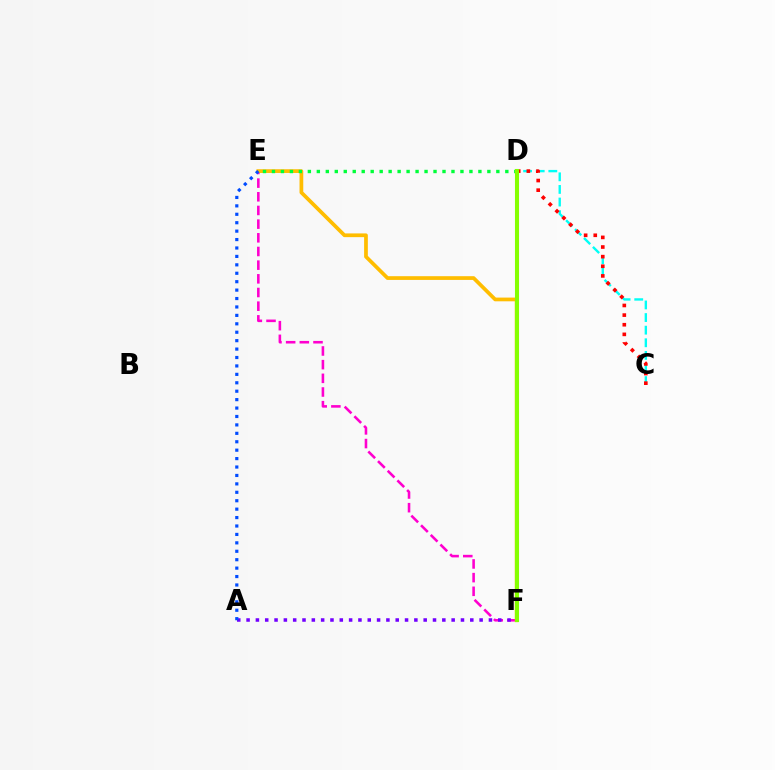{('C', 'D'): [{'color': '#00fff6', 'line_style': 'dashed', 'thickness': 1.71}, {'color': '#ff0000', 'line_style': 'dotted', 'thickness': 2.62}], ('E', 'F'): [{'color': '#ff00cf', 'line_style': 'dashed', 'thickness': 1.86}, {'color': '#ffbd00', 'line_style': 'solid', 'thickness': 2.68}], ('A', 'F'): [{'color': '#7200ff', 'line_style': 'dotted', 'thickness': 2.53}], ('D', 'E'): [{'color': '#00ff39', 'line_style': 'dotted', 'thickness': 2.44}], ('A', 'E'): [{'color': '#004bff', 'line_style': 'dotted', 'thickness': 2.29}], ('D', 'F'): [{'color': '#84ff00', 'line_style': 'solid', 'thickness': 2.93}]}